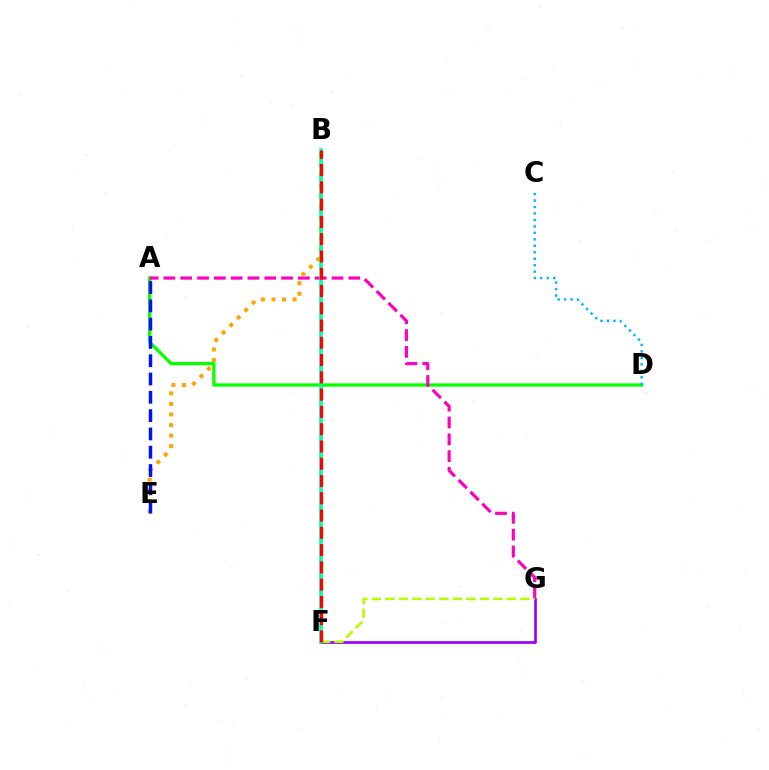{('A', 'D'): [{'color': '#08ff00', 'line_style': 'solid', 'thickness': 2.39}], ('F', 'G'): [{'color': '#9b00ff', 'line_style': 'solid', 'thickness': 1.93}, {'color': '#b3ff00', 'line_style': 'dashed', 'thickness': 1.84}], ('A', 'G'): [{'color': '#ff00bd', 'line_style': 'dashed', 'thickness': 2.28}], ('B', 'E'): [{'color': '#ffa500', 'line_style': 'dotted', 'thickness': 2.87}], ('C', 'D'): [{'color': '#00b5ff', 'line_style': 'dotted', 'thickness': 1.76}], ('B', 'F'): [{'color': '#00ff9d', 'line_style': 'solid', 'thickness': 2.55}, {'color': '#ff0000', 'line_style': 'dashed', 'thickness': 2.35}], ('A', 'E'): [{'color': '#0010ff', 'line_style': 'dashed', 'thickness': 2.49}]}